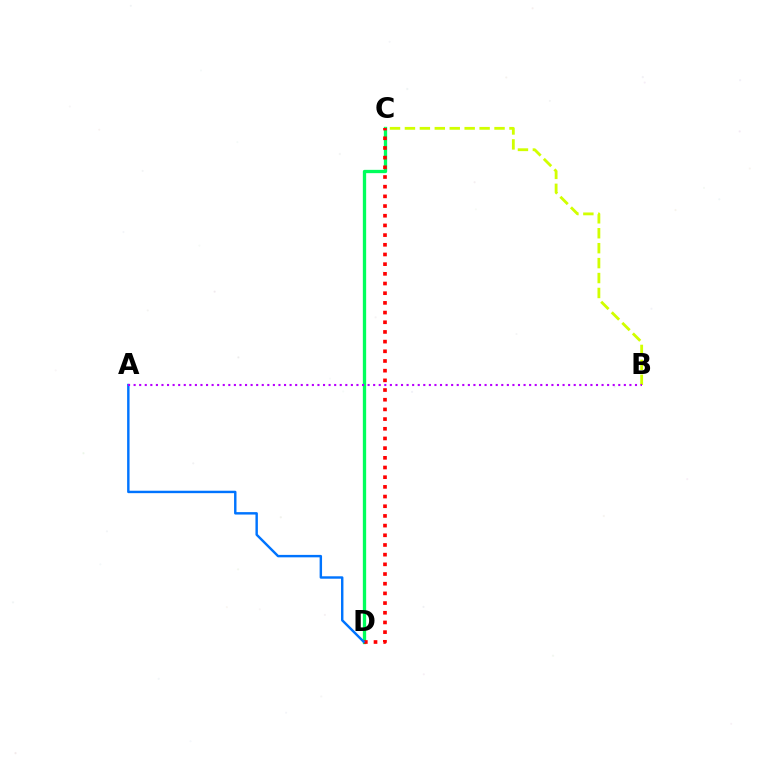{('C', 'D'): [{'color': '#00ff5c', 'line_style': 'solid', 'thickness': 2.38}, {'color': '#ff0000', 'line_style': 'dotted', 'thickness': 2.63}], ('B', 'C'): [{'color': '#d1ff00', 'line_style': 'dashed', 'thickness': 2.03}], ('A', 'D'): [{'color': '#0074ff', 'line_style': 'solid', 'thickness': 1.75}], ('A', 'B'): [{'color': '#b900ff', 'line_style': 'dotted', 'thickness': 1.51}]}